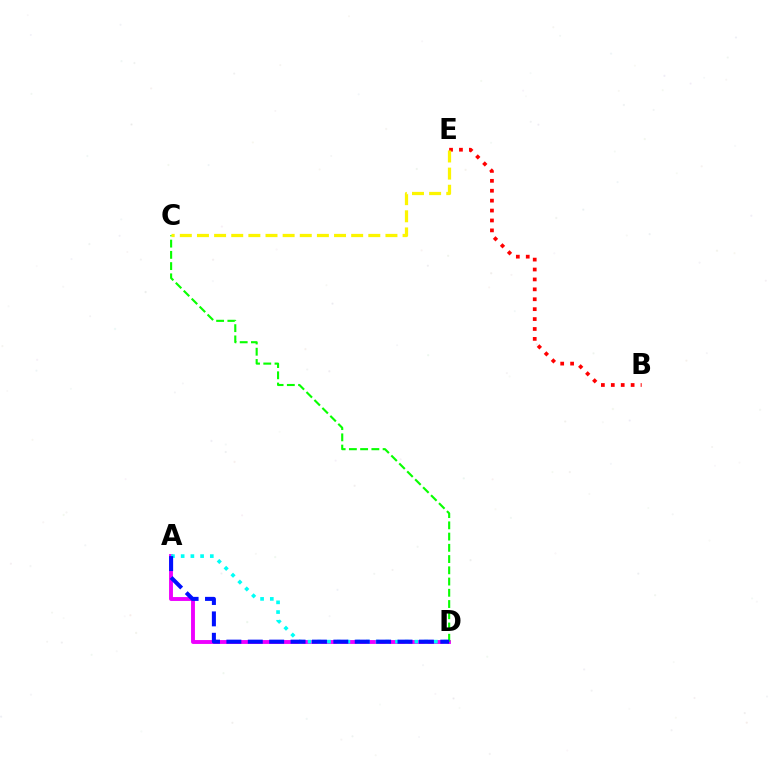{('A', 'D'): [{'color': '#ee00ff', 'line_style': 'solid', 'thickness': 2.79}, {'color': '#00fff6', 'line_style': 'dotted', 'thickness': 2.64}, {'color': '#0010ff', 'line_style': 'dashed', 'thickness': 2.91}], ('C', 'D'): [{'color': '#08ff00', 'line_style': 'dashed', 'thickness': 1.53}], ('B', 'E'): [{'color': '#ff0000', 'line_style': 'dotted', 'thickness': 2.69}], ('C', 'E'): [{'color': '#fcf500', 'line_style': 'dashed', 'thickness': 2.33}]}